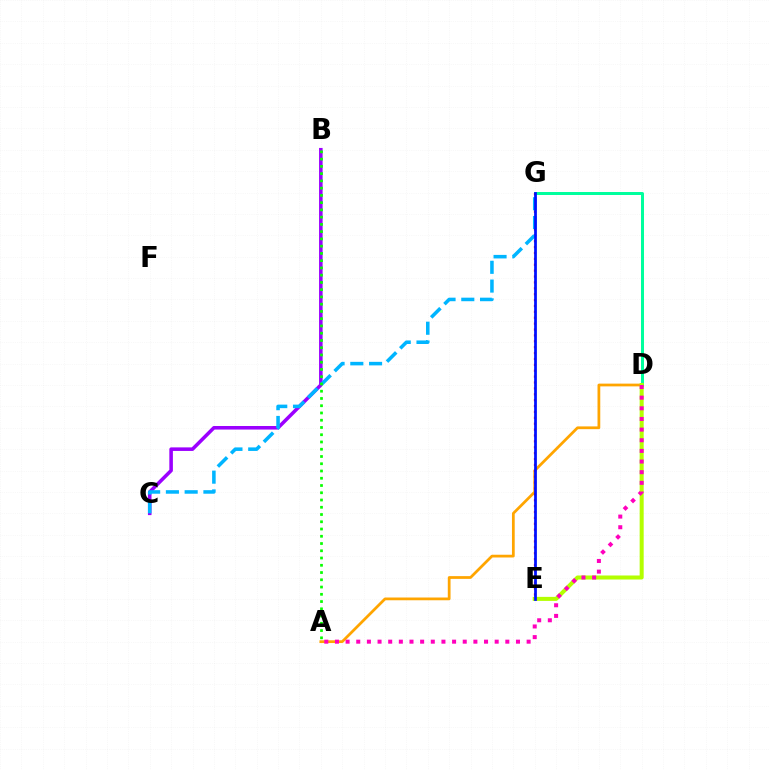{('D', 'G'): [{'color': '#00ff9d', 'line_style': 'solid', 'thickness': 2.16}], ('B', 'C'): [{'color': '#9b00ff', 'line_style': 'solid', 'thickness': 2.56}], ('A', 'D'): [{'color': '#ffa500', 'line_style': 'solid', 'thickness': 1.98}, {'color': '#ff00bd', 'line_style': 'dotted', 'thickness': 2.89}], ('E', 'G'): [{'color': '#ff0000', 'line_style': 'dotted', 'thickness': 1.6}, {'color': '#0010ff', 'line_style': 'solid', 'thickness': 1.98}], ('D', 'E'): [{'color': '#b3ff00', 'line_style': 'solid', 'thickness': 2.9}], ('C', 'G'): [{'color': '#00b5ff', 'line_style': 'dashed', 'thickness': 2.55}], ('A', 'B'): [{'color': '#08ff00', 'line_style': 'dotted', 'thickness': 1.97}]}